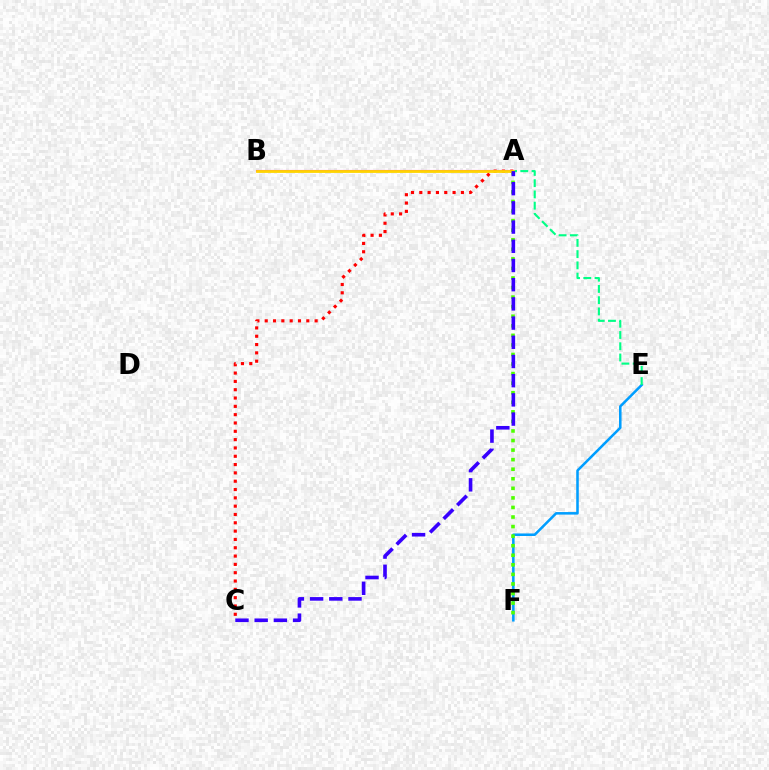{('A', 'B'): [{'color': '#ff00ed', 'line_style': 'solid', 'thickness': 1.51}, {'color': '#ffd500', 'line_style': 'solid', 'thickness': 2.02}], ('E', 'F'): [{'color': '#009eff', 'line_style': 'solid', 'thickness': 1.83}], ('A', 'C'): [{'color': '#ff0000', 'line_style': 'dotted', 'thickness': 2.26}, {'color': '#3700ff', 'line_style': 'dashed', 'thickness': 2.61}], ('A', 'F'): [{'color': '#4fff00', 'line_style': 'dotted', 'thickness': 2.6}], ('A', 'E'): [{'color': '#00ff86', 'line_style': 'dashed', 'thickness': 1.53}]}